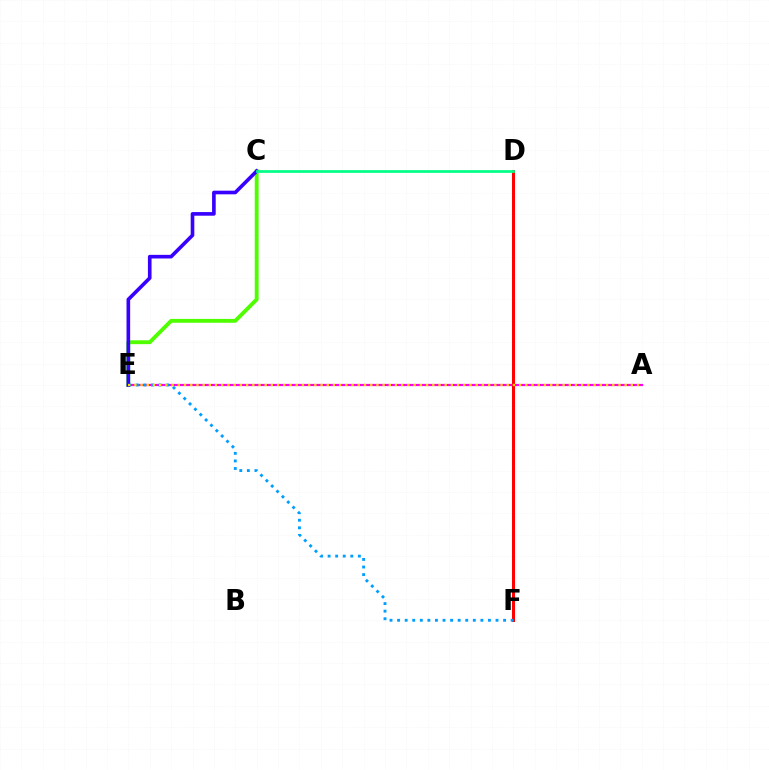{('A', 'E'): [{'color': '#ff00ed', 'line_style': 'solid', 'thickness': 1.6}, {'color': '#ffd500', 'line_style': 'dotted', 'thickness': 1.69}], ('C', 'E'): [{'color': '#4fff00', 'line_style': 'solid', 'thickness': 2.78}, {'color': '#3700ff', 'line_style': 'solid', 'thickness': 2.61}], ('D', 'F'): [{'color': '#ff0000', 'line_style': 'solid', 'thickness': 2.18}], ('E', 'F'): [{'color': '#009eff', 'line_style': 'dotted', 'thickness': 2.06}], ('C', 'D'): [{'color': '#00ff86', 'line_style': 'solid', 'thickness': 1.96}]}